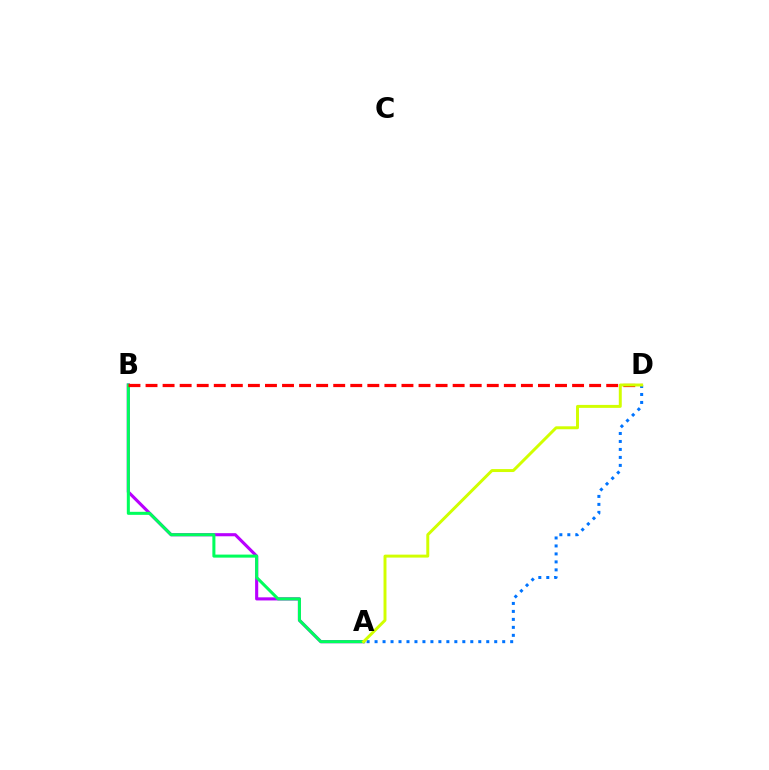{('A', 'B'): [{'color': '#b900ff', 'line_style': 'solid', 'thickness': 2.24}, {'color': '#00ff5c', 'line_style': 'solid', 'thickness': 2.19}], ('B', 'D'): [{'color': '#ff0000', 'line_style': 'dashed', 'thickness': 2.32}], ('A', 'D'): [{'color': '#0074ff', 'line_style': 'dotted', 'thickness': 2.17}, {'color': '#d1ff00', 'line_style': 'solid', 'thickness': 2.13}]}